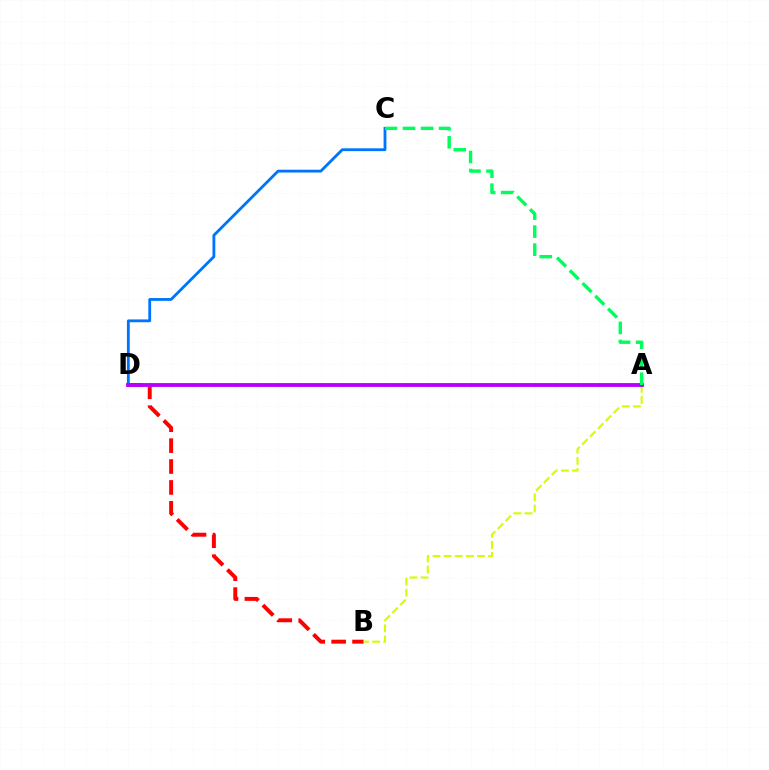{('B', 'D'): [{'color': '#ff0000', 'line_style': 'dashed', 'thickness': 2.84}], ('A', 'B'): [{'color': '#d1ff00', 'line_style': 'dashed', 'thickness': 1.51}], ('C', 'D'): [{'color': '#0074ff', 'line_style': 'solid', 'thickness': 2.03}], ('A', 'D'): [{'color': '#b900ff', 'line_style': 'solid', 'thickness': 2.76}], ('A', 'C'): [{'color': '#00ff5c', 'line_style': 'dashed', 'thickness': 2.45}]}